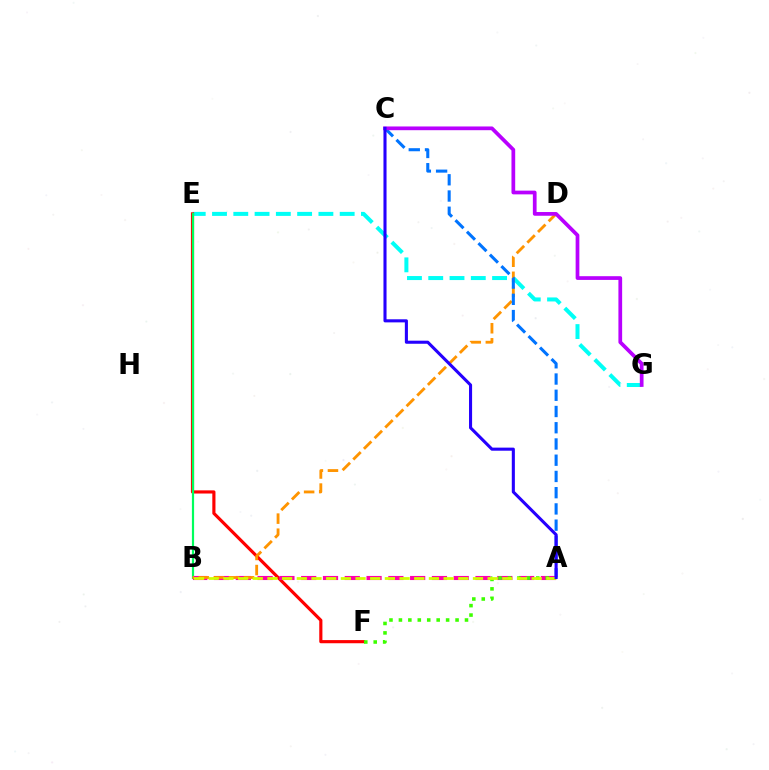{('E', 'G'): [{'color': '#00fff6', 'line_style': 'dashed', 'thickness': 2.89}], ('E', 'F'): [{'color': '#ff0000', 'line_style': 'solid', 'thickness': 2.27}], ('B', 'E'): [{'color': '#00ff5c', 'line_style': 'solid', 'thickness': 1.58}], ('A', 'B'): [{'color': '#ff00ac', 'line_style': 'dashed', 'thickness': 2.96}, {'color': '#d1ff00', 'line_style': 'dashed', 'thickness': 1.99}], ('B', 'D'): [{'color': '#ff9400', 'line_style': 'dashed', 'thickness': 2.05}], ('A', 'C'): [{'color': '#0074ff', 'line_style': 'dashed', 'thickness': 2.21}, {'color': '#2500ff', 'line_style': 'solid', 'thickness': 2.22}], ('C', 'G'): [{'color': '#b900ff', 'line_style': 'solid', 'thickness': 2.68}], ('A', 'F'): [{'color': '#3dff00', 'line_style': 'dotted', 'thickness': 2.56}]}